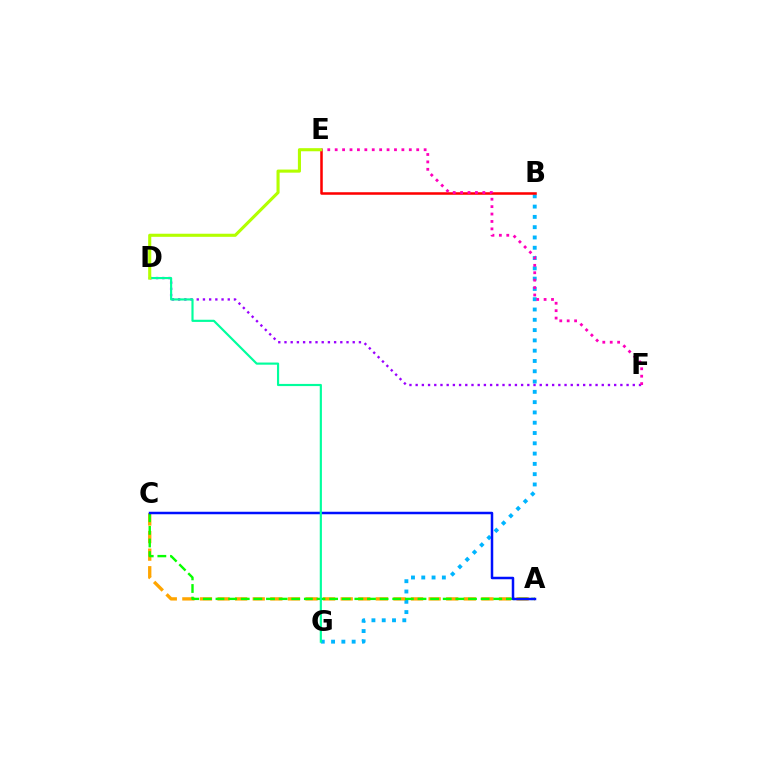{('B', 'G'): [{'color': '#00b5ff', 'line_style': 'dotted', 'thickness': 2.8}], ('A', 'C'): [{'color': '#ffa500', 'line_style': 'dashed', 'thickness': 2.39}, {'color': '#08ff00', 'line_style': 'dashed', 'thickness': 1.72}, {'color': '#0010ff', 'line_style': 'solid', 'thickness': 1.8}], ('B', 'E'): [{'color': '#ff0000', 'line_style': 'solid', 'thickness': 1.82}], ('D', 'F'): [{'color': '#9b00ff', 'line_style': 'dotted', 'thickness': 1.69}], ('D', 'G'): [{'color': '#00ff9d', 'line_style': 'solid', 'thickness': 1.56}], ('E', 'F'): [{'color': '#ff00bd', 'line_style': 'dotted', 'thickness': 2.01}], ('D', 'E'): [{'color': '#b3ff00', 'line_style': 'solid', 'thickness': 2.23}]}